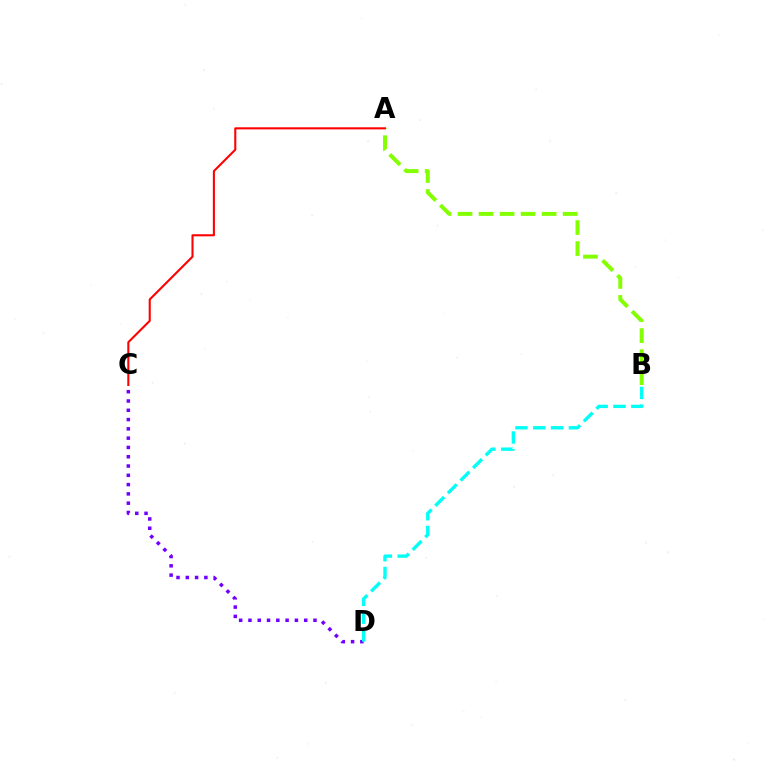{('C', 'D'): [{'color': '#7200ff', 'line_style': 'dotted', 'thickness': 2.52}], ('B', 'D'): [{'color': '#00fff6', 'line_style': 'dashed', 'thickness': 2.42}], ('A', 'B'): [{'color': '#84ff00', 'line_style': 'dashed', 'thickness': 2.86}], ('A', 'C'): [{'color': '#ff0000', 'line_style': 'solid', 'thickness': 1.5}]}